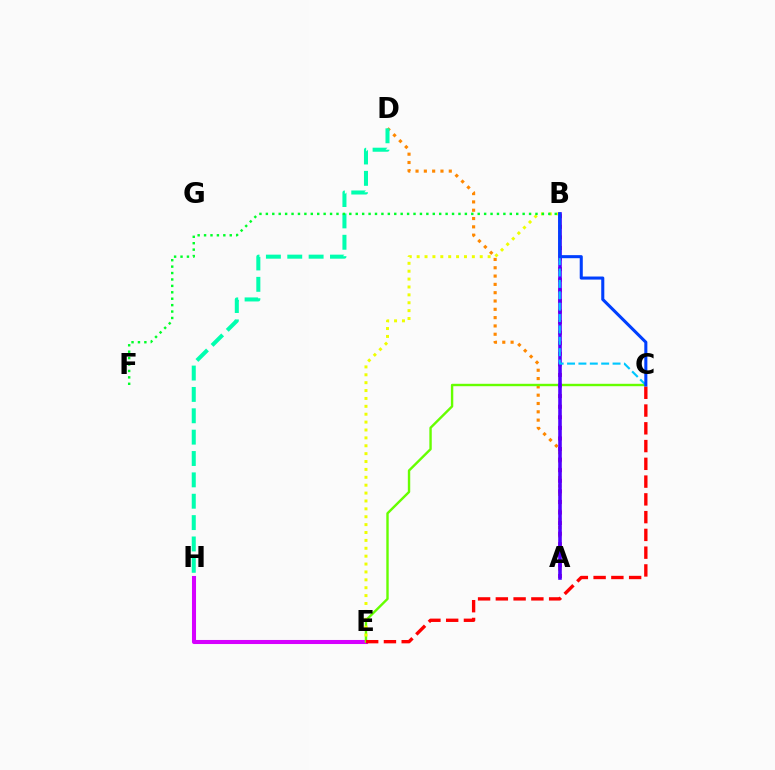{('A', 'D'): [{'color': '#ff8800', 'line_style': 'dotted', 'thickness': 2.26}], ('E', 'H'): [{'color': '#d600ff', 'line_style': 'solid', 'thickness': 2.92}], ('C', 'E'): [{'color': '#66ff00', 'line_style': 'solid', 'thickness': 1.73}, {'color': '#ff0000', 'line_style': 'dashed', 'thickness': 2.41}], ('B', 'E'): [{'color': '#eeff00', 'line_style': 'dotted', 'thickness': 2.14}], ('A', 'B'): [{'color': '#ff00a0', 'line_style': 'dotted', 'thickness': 2.87}, {'color': '#4f00ff', 'line_style': 'solid', 'thickness': 2.58}], ('D', 'H'): [{'color': '#00ffaf', 'line_style': 'dashed', 'thickness': 2.9}], ('B', 'F'): [{'color': '#00ff27', 'line_style': 'dotted', 'thickness': 1.74}], ('B', 'C'): [{'color': '#00c7ff', 'line_style': 'dashed', 'thickness': 1.55}, {'color': '#003fff', 'line_style': 'solid', 'thickness': 2.2}]}